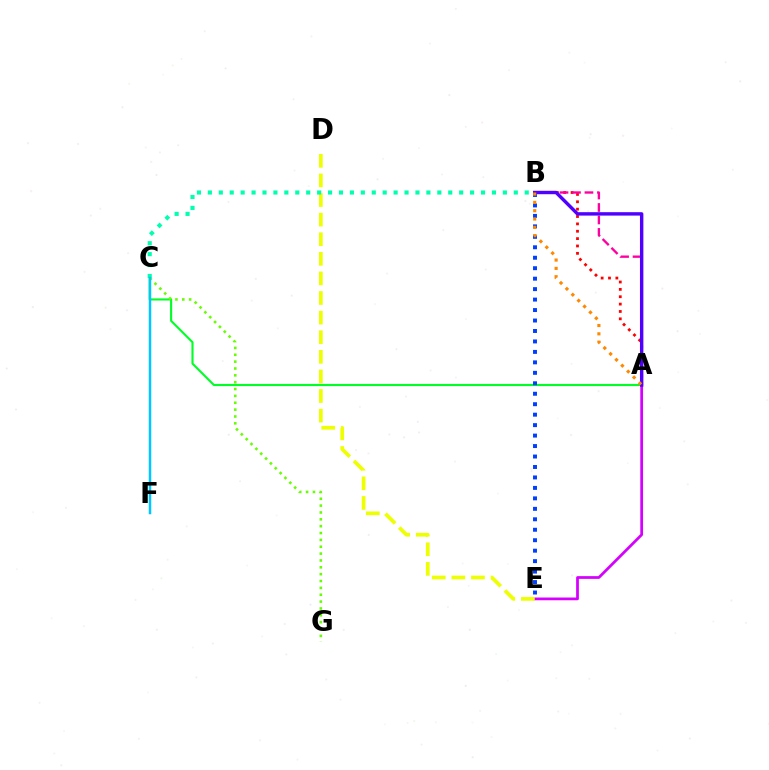{('A', 'C'): [{'color': '#00ff27', 'line_style': 'solid', 'thickness': 1.52}], ('A', 'B'): [{'color': '#ff0000', 'line_style': 'dotted', 'thickness': 2.0}, {'color': '#ff00a0', 'line_style': 'dashed', 'thickness': 1.69}, {'color': '#4f00ff', 'line_style': 'solid', 'thickness': 2.45}, {'color': '#ff8800', 'line_style': 'dotted', 'thickness': 2.26}], ('A', 'E'): [{'color': '#d600ff', 'line_style': 'solid', 'thickness': 1.98}], ('D', 'E'): [{'color': '#eeff00', 'line_style': 'dashed', 'thickness': 2.66}], ('B', 'C'): [{'color': '#00ffaf', 'line_style': 'dotted', 'thickness': 2.97}], ('B', 'E'): [{'color': '#003fff', 'line_style': 'dotted', 'thickness': 2.84}], ('C', 'G'): [{'color': '#66ff00', 'line_style': 'dotted', 'thickness': 1.86}], ('C', 'F'): [{'color': '#00c7ff', 'line_style': 'solid', 'thickness': 1.8}]}